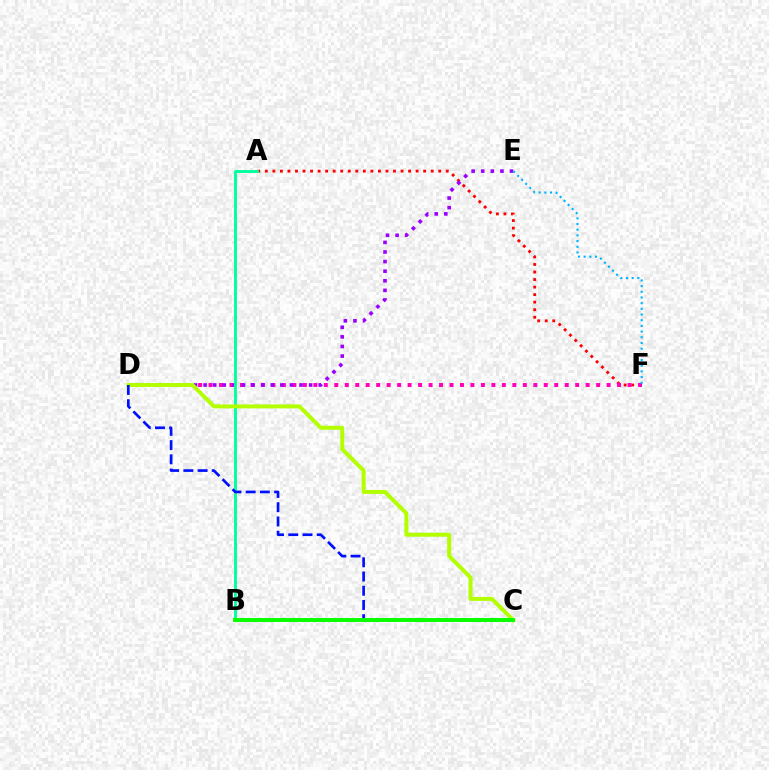{('A', 'F'): [{'color': '#ff0000', 'line_style': 'dotted', 'thickness': 2.05}], ('D', 'F'): [{'color': '#ff00bd', 'line_style': 'dotted', 'thickness': 2.85}], ('D', 'E'): [{'color': '#9b00ff', 'line_style': 'dotted', 'thickness': 2.61}], ('B', 'C'): [{'color': '#ffa500', 'line_style': 'dotted', 'thickness': 1.76}, {'color': '#08ff00', 'line_style': 'solid', 'thickness': 2.83}], ('A', 'B'): [{'color': '#00ff9d', 'line_style': 'solid', 'thickness': 2.07}], ('C', 'D'): [{'color': '#b3ff00', 'line_style': 'solid', 'thickness': 2.85}, {'color': '#0010ff', 'line_style': 'dashed', 'thickness': 1.93}], ('E', 'F'): [{'color': '#00b5ff', 'line_style': 'dotted', 'thickness': 1.54}]}